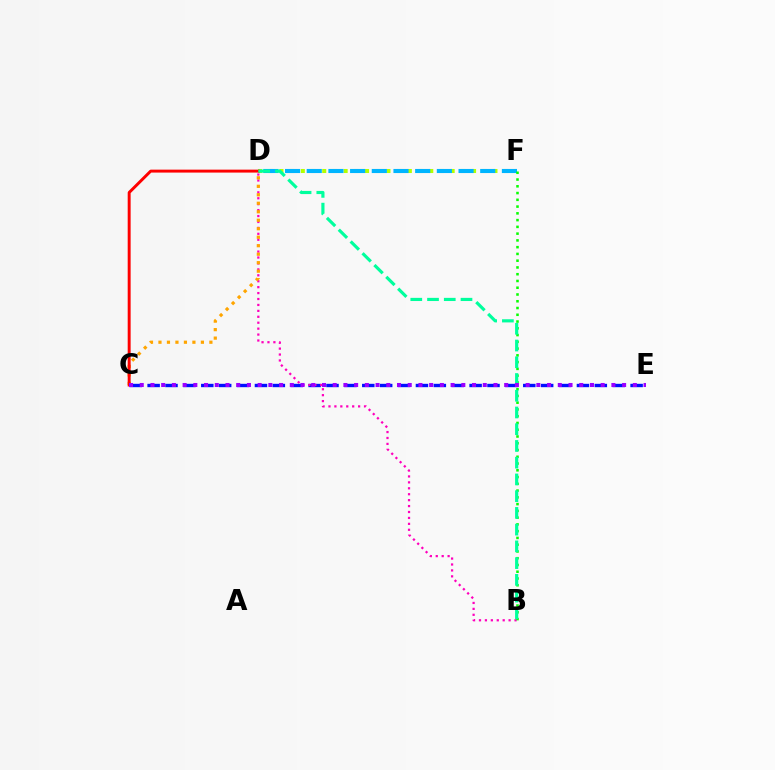{('C', 'E'): [{'color': '#0010ff', 'line_style': 'dashed', 'thickness': 2.43}, {'color': '#9b00ff', 'line_style': 'dotted', 'thickness': 2.91}], ('D', 'F'): [{'color': '#b3ff00', 'line_style': 'dotted', 'thickness': 2.91}, {'color': '#00b5ff', 'line_style': 'dashed', 'thickness': 2.95}], ('B', 'D'): [{'color': '#ff00bd', 'line_style': 'dotted', 'thickness': 1.61}, {'color': '#00ff9d', 'line_style': 'dashed', 'thickness': 2.27}], ('C', 'D'): [{'color': '#ffa500', 'line_style': 'dotted', 'thickness': 2.31}, {'color': '#ff0000', 'line_style': 'solid', 'thickness': 2.12}], ('B', 'F'): [{'color': '#08ff00', 'line_style': 'dotted', 'thickness': 1.84}]}